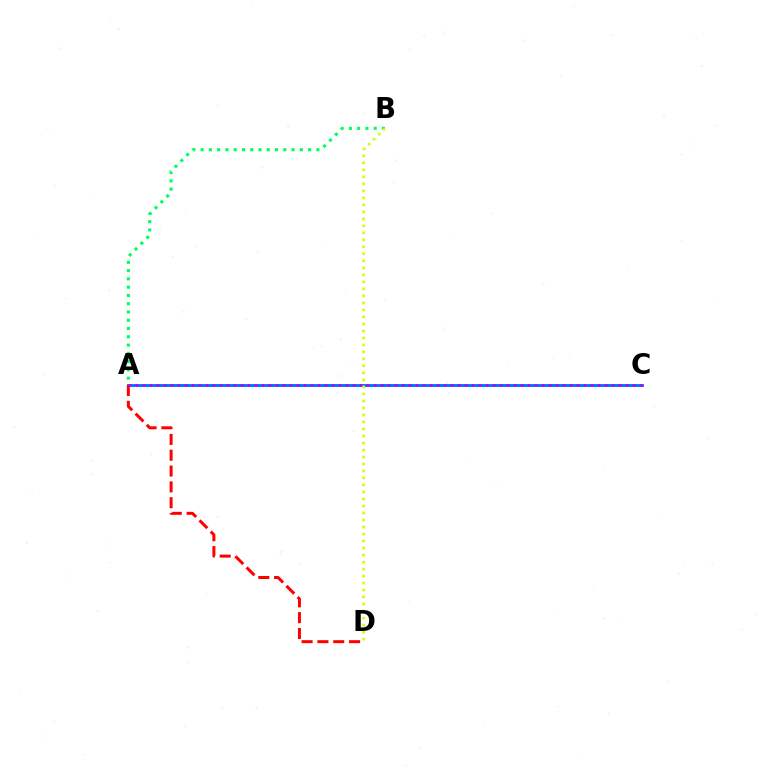{('A', 'C'): [{'color': '#0074ff', 'line_style': 'solid', 'thickness': 2.07}, {'color': '#b900ff', 'line_style': 'dotted', 'thickness': 1.9}], ('A', 'D'): [{'color': '#ff0000', 'line_style': 'dashed', 'thickness': 2.15}], ('A', 'B'): [{'color': '#00ff5c', 'line_style': 'dotted', 'thickness': 2.25}], ('B', 'D'): [{'color': '#d1ff00', 'line_style': 'dotted', 'thickness': 1.9}]}